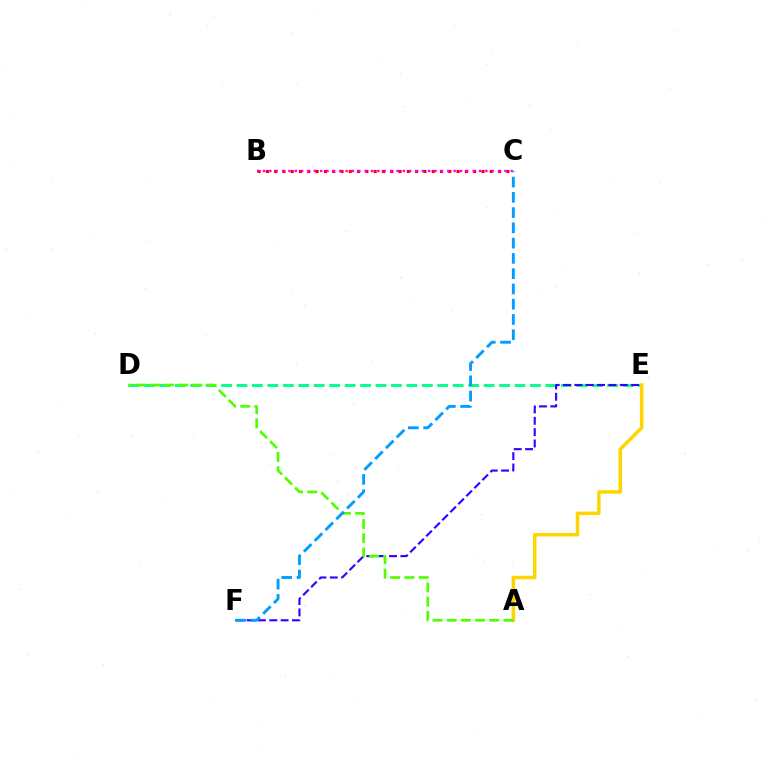{('B', 'C'): [{'color': '#ff0000', 'line_style': 'dotted', 'thickness': 2.25}, {'color': '#ff00ed', 'line_style': 'dotted', 'thickness': 1.73}], ('D', 'E'): [{'color': '#00ff86', 'line_style': 'dashed', 'thickness': 2.1}], ('A', 'E'): [{'color': '#ffd500', 'line_style': 'solid', 'thickness': 2.51}], ('E', 'F'): [{'color': '#3700ff', 'line_style': 'dashed', 'thickness': 1.54}], ('A', 'D'): [{'color': '#4fff00', 'line_style': 'dashed', 'thickness': 1.93}], ('C', 'F'): [{'color': '#009eff', 'line_style': 'dashed', 'thickness': 2.07}]}